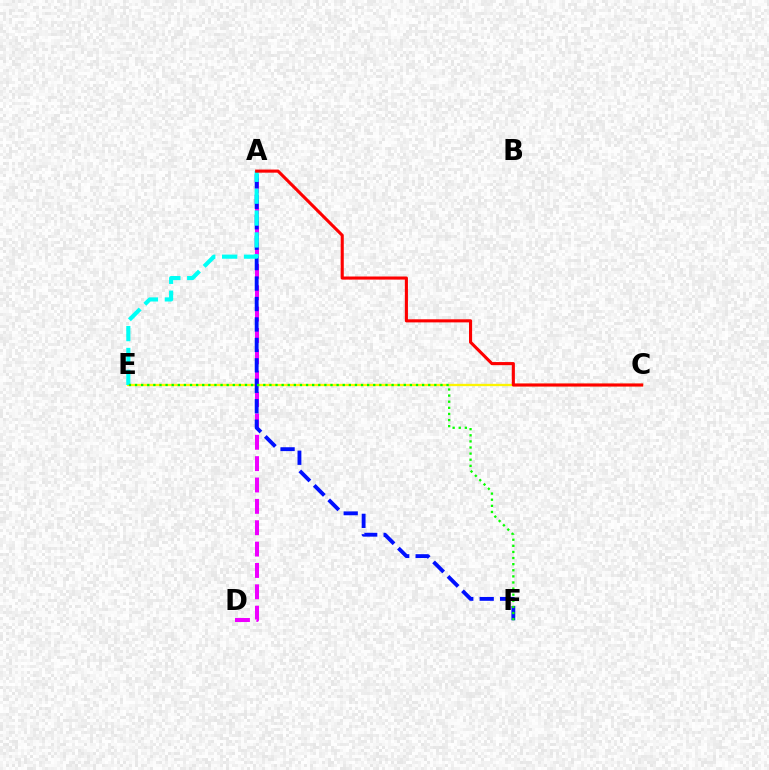{('C', 'E'): [{'color': '#fcf500', 'line_style': 'solid', 'thickness': 1.67}], ('A', 'D'): [{'color': '#ee00ff', 'line_style': 'dashed', 'thickness': 2.9}], ('A', 'F'): [{'color': '#0010ff', 'line_style': 'dashed', 'thickness': 2.78}], ('A', 'E'): [{'color': '#00fff6', 'line_style': 'dashed', 'thickness': 2.97}], ('A', 'C'): [{'color': '#ff0000', 'line_style': 'solid', 'thickness': 2.23}], ('E', 'F'): [{'color': '#08ff00', 'line_style': 'dotted', 'thickness': 1.66}]}